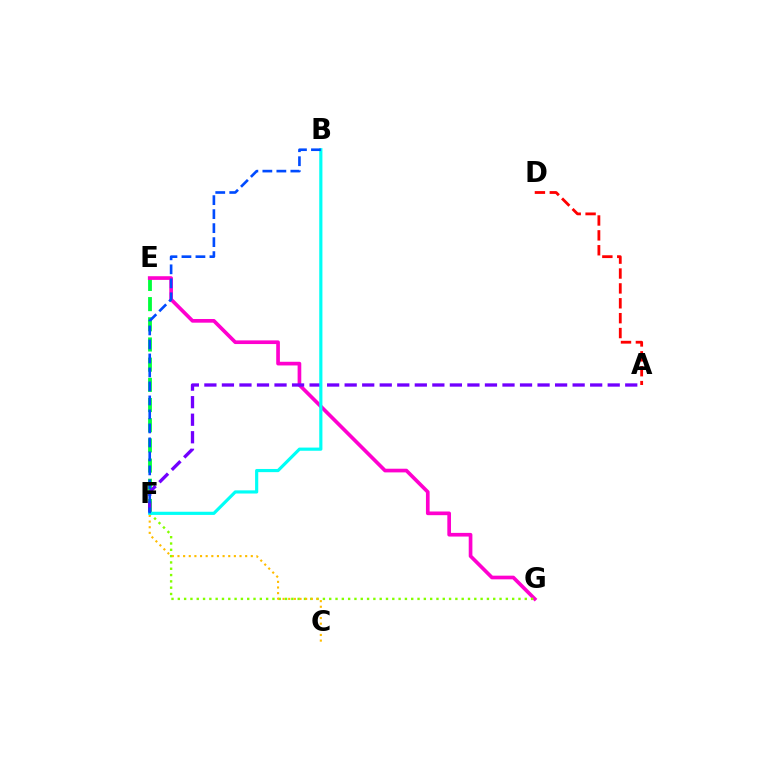{('E', 'F'): [{'color': '#00ff39', 'line_style': 'dashed', 'thickness': 2.74}], ('E', 'G'): [{'color': '#ff00cf', 'line_style': 'solid', 'thickness': 2.64}], ('F', 'G'): [{'color': '#84ff00', 'line_style': 'dotted', 'thickness': 1.71}], ('A', 'F'): [{'color': '#7200ff', 'line_style': 'dashed', 'thickness': 2.38}], ('C', 'F'): [{'color': '#ffbd00', 'line_style': 'dotted', 'thickness': 1.53}], ('A', 'D'): [{'color': '#ff0000', 'line_style': 'dashed', 'thickness': 2.02}], ('B', 'F'): [{'color': '#00fff6', 'line_style': 'solid', 'thickness': 2.28}, {'color': '#004bff', 'line_style': 'dashed', 'thickness': 1.9}]}